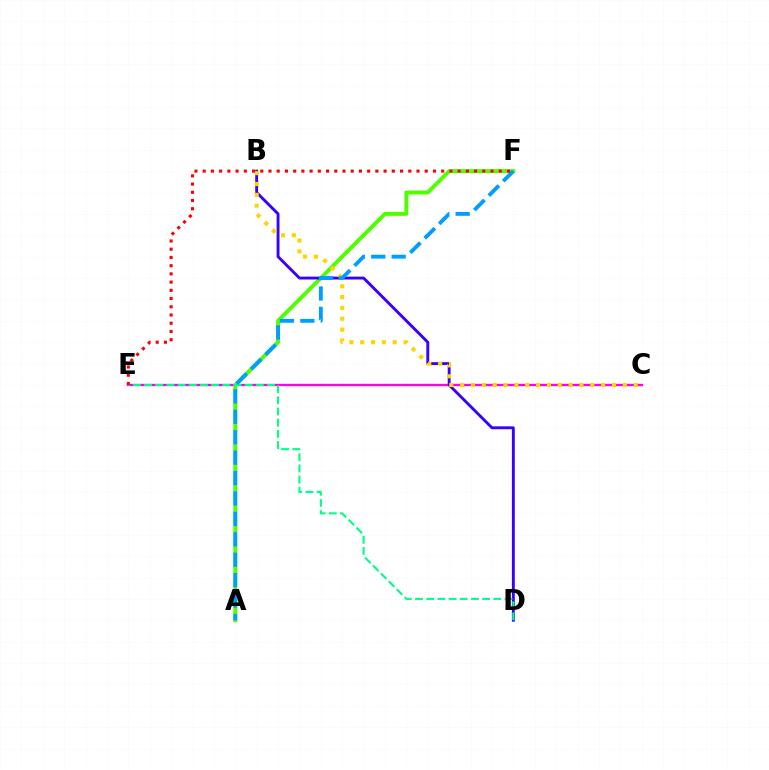{('C', 'E'): [{'color': '#ff00ed', 'line_style': 'solid', 'thickness': 1.67}], ('A', 'F'): [{'color': '#4fff00', 'line_style': 'solid', 'thickness': 2.82}, {'color': '#009eff', 'line_style': 'dashed', 'thickness': 2.77}], ('B', 'D'): [{'color': '#3700ff', 'line_style': 'solid', 'thickness': 2.07}], ('B', 'C'): [{'color': '#ffd500', 'line_style': 'dotted', 'thickness': 2.95}], ('D', 'E'): [{'color': '#00ff86', 'line_style': 'dashed', 'thickness': 1.52}], ('E', 'F'): [{'color': '#ff0000', 'line_style': 'dotted', 'thickness': 2.23}]}